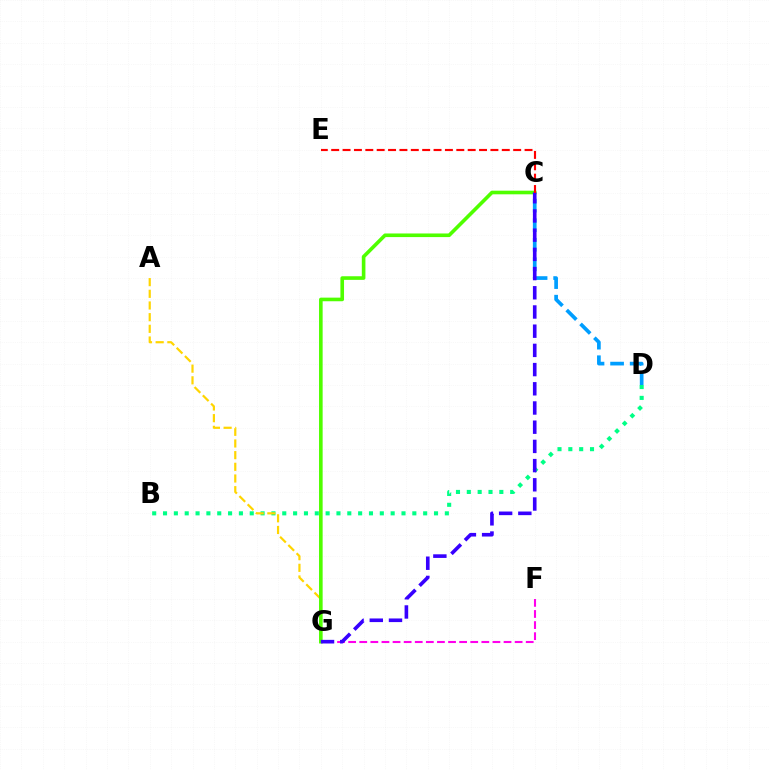{('F', 'G'): [{'color': '#ff00ed', 'line_style': 'dashed', 'thickness': 1.51}], ('B', 'D'): [{'color': '#00ff86', 'line_style': 'dotted', 'thickness': 2.94}], ('A', 'G'): [{'color': '#ffd500', 'line_style': 'dashed', 'thickness': 1.59}], ('C', 'G'): [{'color': '#4fff00', 'line_style': 'solid', 'thickness': 2.6}, {'color': '#3700ff', 'line_style': 'dashed', 'thickness': 2.61}], ('C', 'D'): [{'color': '#009eff', 'line_style': 'dashed', 'thickness': 2.66}], ('C', 'E'): [{'color': '#ff0000', 'line_style': 'dashed', 'thickness': 1.55}]}